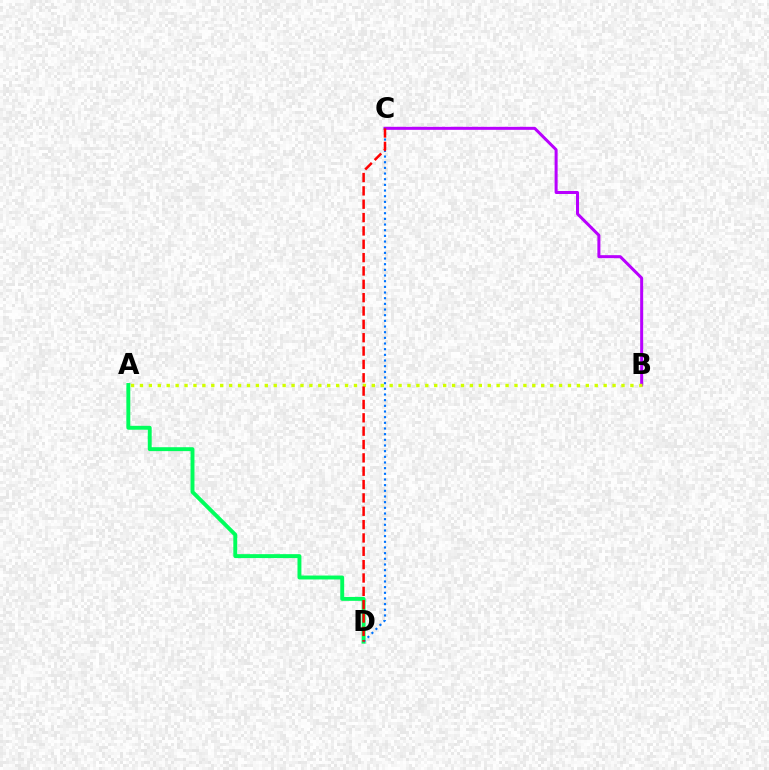{('B', 'C'): [{'color': '#b900ff', 'line_style': 'solid', 'thickness': 2.17}], ('A', 'D'): [{'color': '#00ff5c', 'line_style': 'solid', 'thickness': 2.82}], ('A', 'B'): [{'color': '#d1ff00', 'line_style': 'dotted', 'thickness': 2.42}], ('C', 'D'): [{'color': '#0074ff', 'line_style': 'dotted', 'thickness': 1.54}, {'color': '#ff0000', 'line_style': 'dashed', 'thickness': 1.81}]}